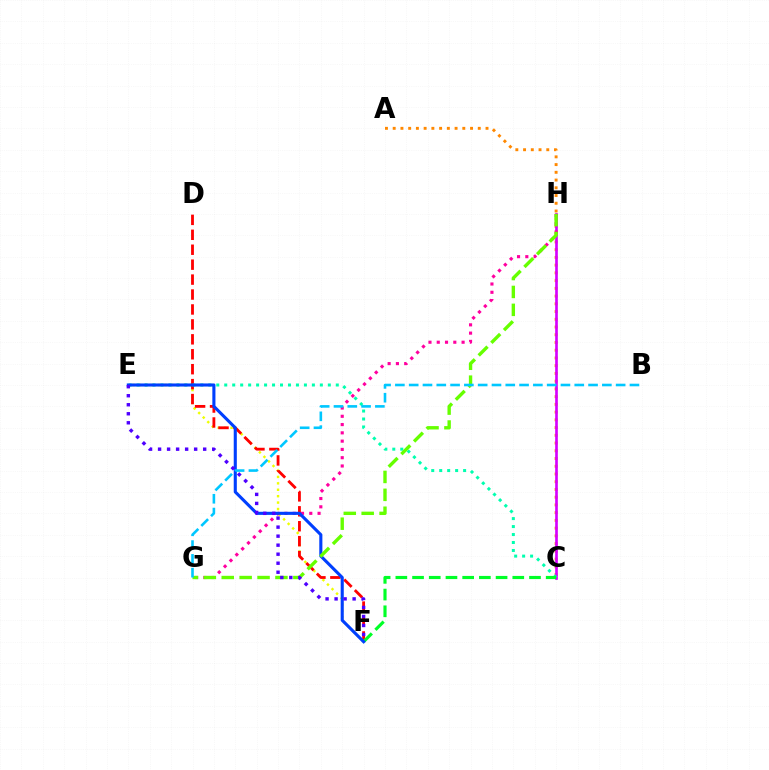{('A', 'C'): [{'color': '#ff8800', 'line_style': 'dotted', 'thickness': 2.1}], ('E', 'F'): [{'color': '#eeff00', 'line_style': 'dotted', 'thickness': 1.74}, {'color': '#003fff', 'line_style': 'solid', 'thickness': 2.23}, {'color': '#4f00ff', 'line_style': 'dotted', 'thickness': 2.45}], ('C', 'H'): [{'color': '#d600ff', 'line_style': 'solid', 'thickness': 1.91}], ('D', 'F'): [{'color': '#ff0000', 'line_style': 'dashed', 'thickness': 2.03}], ('G', 'H'): [{'color': '#ff00a0', 'line_style': 'dotted', 'thickness': 2.25}, {'color': '#66ff00', 'line_style': 'dashed', 'thickness': 2.43}], ('C', 'E'): [{'color': '#00ffaf', 'line_style': 'dotted', 'thickness': 2.16}], ('C', 'F'): [{'color': '#00ff27', 'line_style': 'dashed', 'thickness': 2.27}], ('B', 'G'): [{'color': '#00c7ff', 'line_style': 'dashed', 'thickness': 1.87}]}